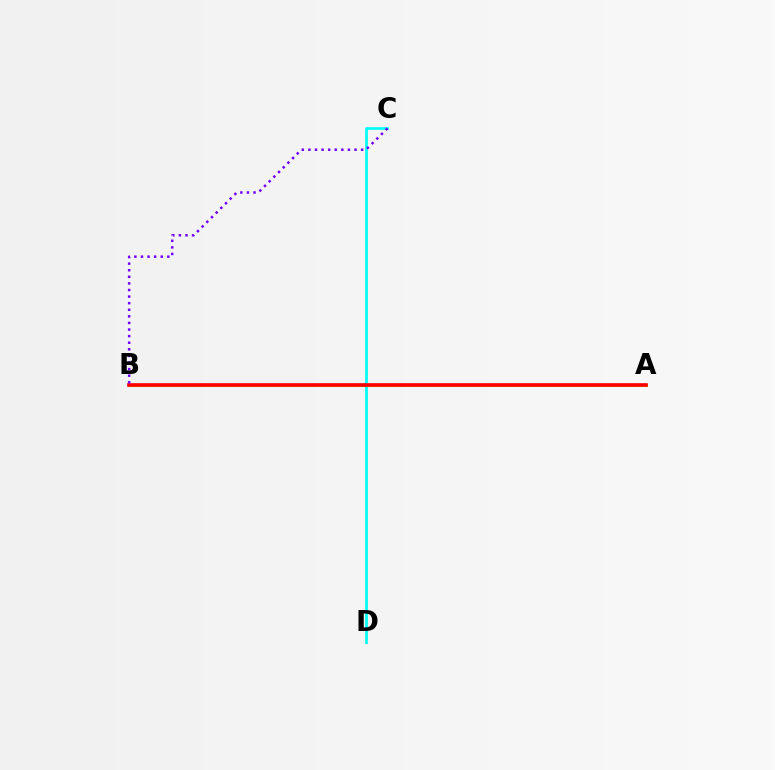{('C', 'D'): [{'color': '#00fff6', 'line_style': 'solid', 'thickness': 1.95}], ('A', 'B'): [{'color': '#84ff00', 'line_style': 'solid', 'thickness': 2.14}, {'color': '#ff0000', 'line_style': 'solid', 'thickness': 2.63}], ('B', 'C'): [{'color': '#7200ff', 'line_style': 'dotted', 'thickness': 1.79}]}